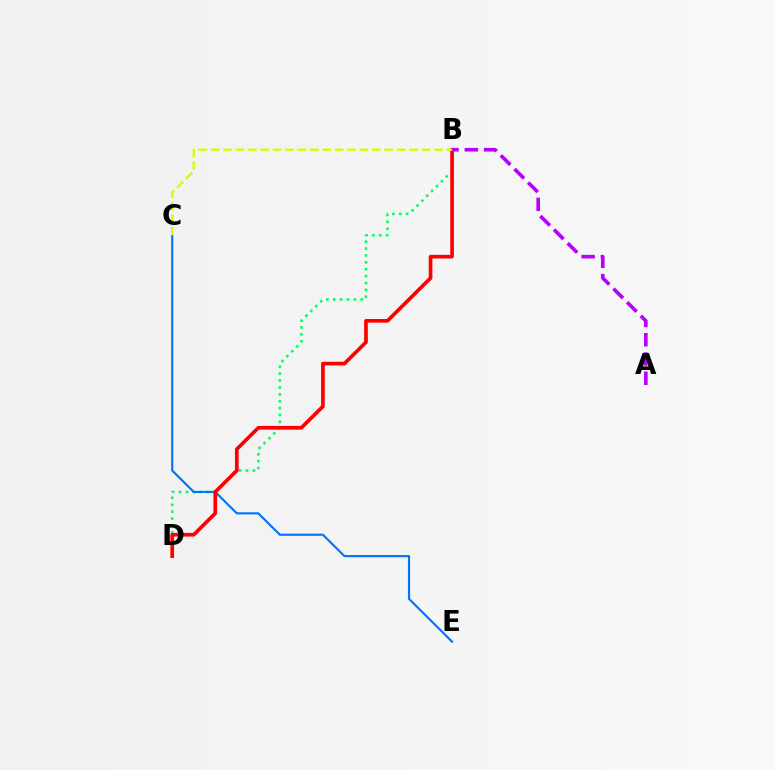{('B', 'D'): [{'color': '#00ff5c', 'line_style': 'dotted', 'thickness': 1.87}, {'color': '#ff0000', 'line_style': 'solid', 'thickness': 2.65}], ('C', 'E'): [{'color': '#0074ff', 'line_style': 'solid', 'thickness': 1.55}], ('A', 'B'): [{'color': '#b900ff', 'line_style': 'dashed', 'thickness': 2.62}], ('B', 'C'): [{'color': '#d1ff00', 'line_style': 'dashed', 'thickness': 1.68}]}